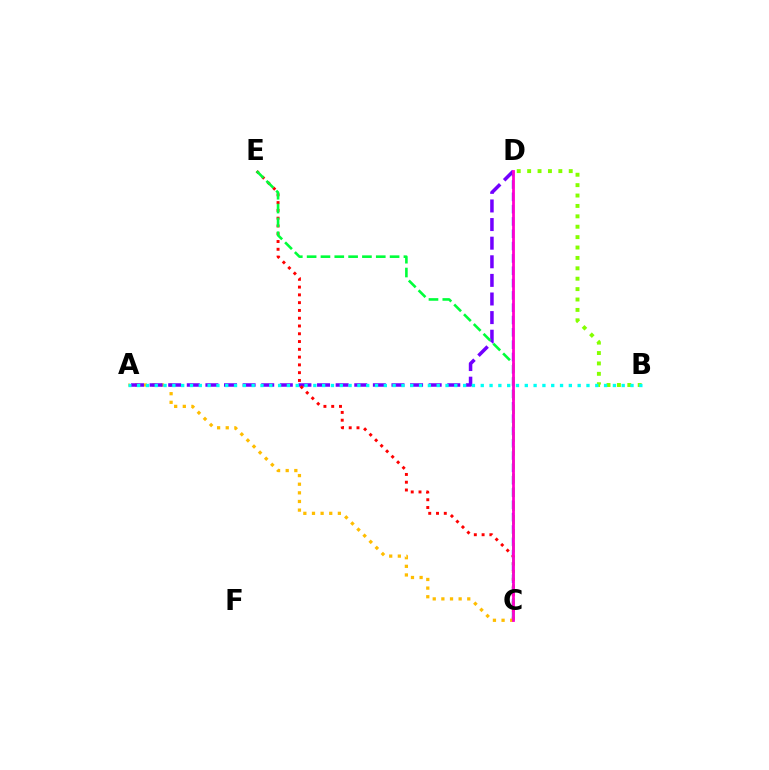{('C', 'D'): [{'color': '#004bff', 'line_style': 'dashed', 'thickness': 1.67}, {'color': '#ff00cf', 'line_style': 'solid', 'thickness': 2.01}], ('B', 'D'): [{'color': '#84ff00', 'line_style': 'dotted', 'thickness': 2.82}], ('A', 'C'): [{'color': '#ffbd00', 'line_style': 'dotted', 'thickness': 2.35}], ('A', 'D'): [{'color': '#7200ff', 'line_style': 'dashed', 'thickness': 2.53}], ('C', 'E'): [{'color': '#ff0000', 'line_style': 'dotted', 'thickness': 2.11}, {'color': '#00ff39', 'line_style': 'dashed', 'thickness': 1.88}], ('A', 'B'): [{'color': '#00fff6', 'line_style': 'dotted', 'thickness': 2.39}]}